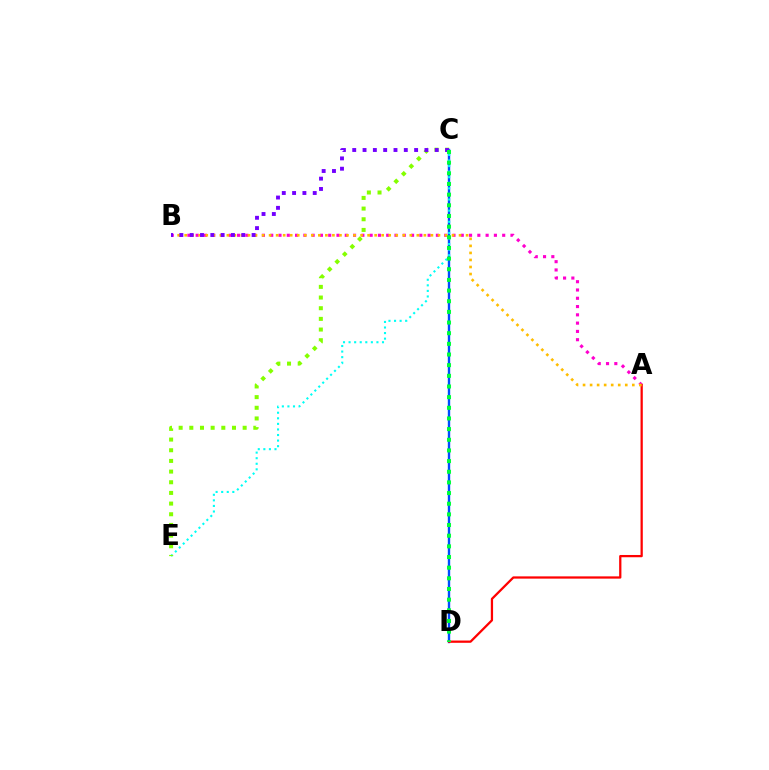{('C', 'D'): [{'color': '#004bff', 'line_style': 'solid', 'thickness': 1.72}, {'color': '#00ff39', 'line_style': 'dotted', 'thickness': 2.9}], ('C', 'E'): [{'color': '#00fff6', 'line_style': 'dotted', 'thickness': 1.51}, {'color': '#84ff00', 'line_style': 'dotted', 'thickness': 2.9}], ('A', 'B'): [{'color': '#ff00cf', 'line_style': 'dotted', 'thickness': 2.25}, {'color': '#ffbd00', 'line_style': 'dotted', 'thickness': 1.91}], ('A', 'D'): [{'color': '#ff0000', 'line_style': 'solid', 'thickness': 1.63}], ('B', 'C'): [{'color': '#7200ff', 'line_style': 'dotted', 'thickness': 2.8}]}